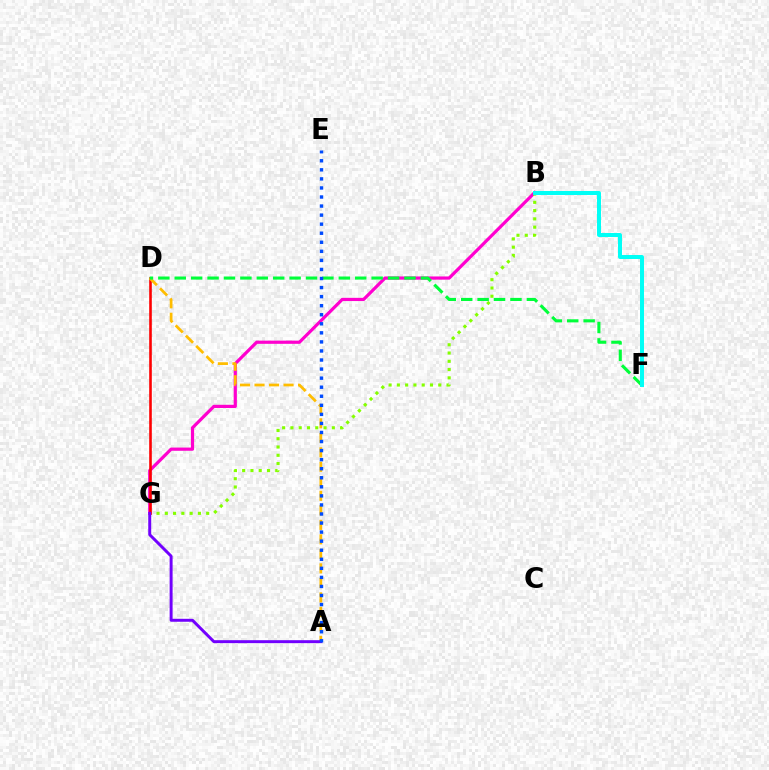{('B', 'G'): [{'color': '#ff00cf', 'line_style': 'solid', 'thickness': 2.3}, {'color': '#84ff00', 'line_style': 'dotted', 'thickness': 2.25}], ('D', 'G'): [{'color': '#ff0000', 'line_style': 'solid', 'thickness': 1.88}], ('A', 'D'): [{'color': '#ffbd00', 'line_style': 'dashed', 'thickness': 1.97}], ('D', 'F'): [{'color': '#00ff39', 'line_style': 'dashed', 'thickness': 2.23}], ('A', 'G'): [{'color': '#7200ff', 'line_style': 'solid', 'thickness': 2.13}], ('B', 'F'): [{'color': '#00fff6', 'line_style': 'solid', 'thickness': 2.86}], ('A', 'E'): [{'color': '#004bff', 'line_style': 'dotted', 'thickness': 2.46}]}